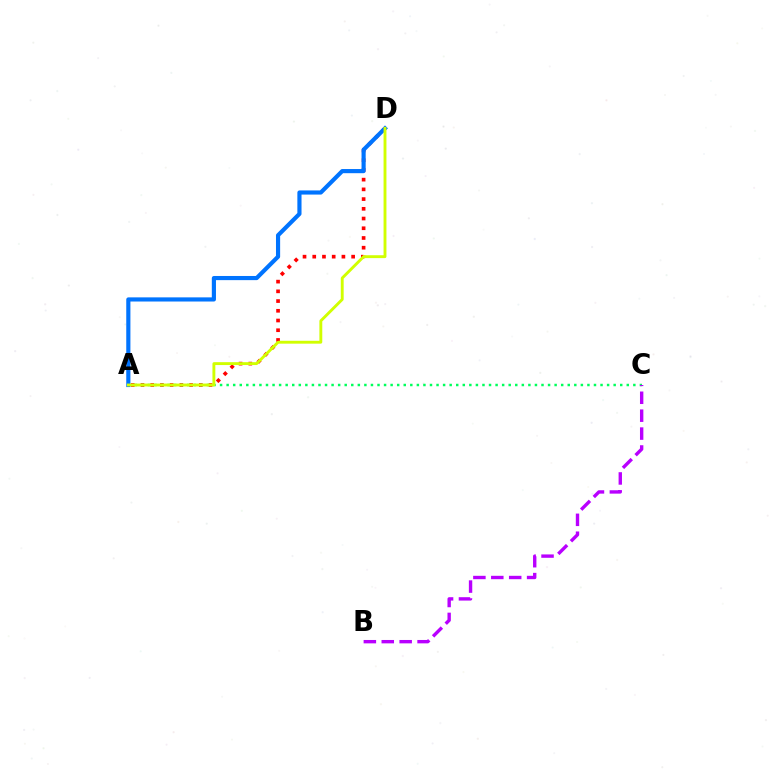{('A', 'D'): [{'color': '#ff0000', 'line_style': 'dotted', 'thickness': 2.64}, {'color': '#0074ff', 'line_style': 'solid', 'thickness': 2.99}, {'color': '#d1ff00', 'line_style': 'solid', 'thickness': 2.08}], ('A', 'C'): [{'color': '#00ff5c', 'line_style': 'dotted', 'thickness': 1.78}], ('B', 'C'): [{'color': '#b900ff', 'line_style': 'dashed', 'thickness': 2.43}]}